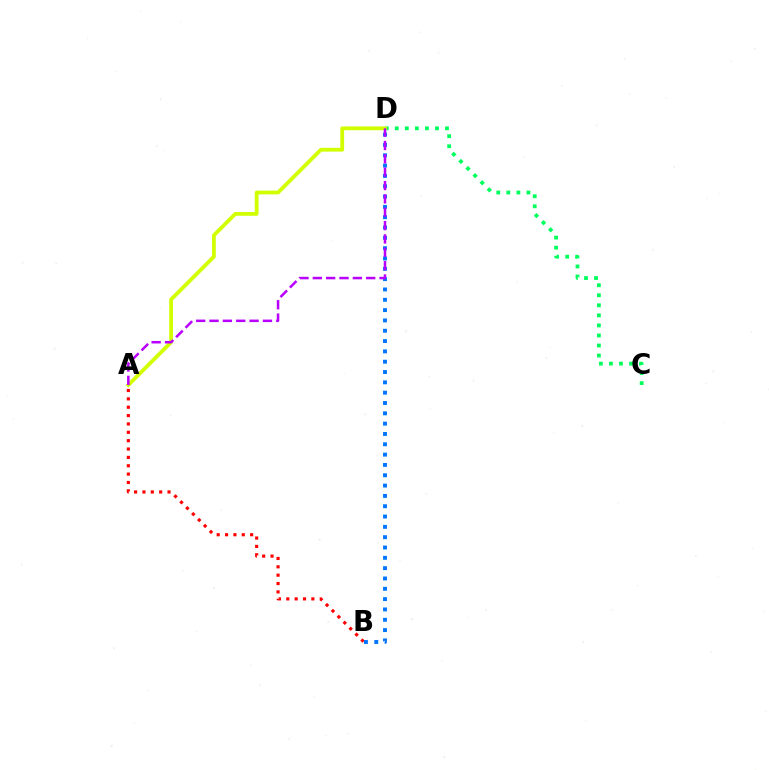{('C', 'D'): [{'color': '#00ff5c', 'line_style': 'dotted', 'thickness': 2.73}], ('A', 'B'): [{'color': '#ff0000', 'line_style': 'dotted', 'thickness': 2.27}], ('B', 'D'): [{'color': '#0074ff', 'line_style': 'dotted', 'thickness': 2.8}], ('A', 'D'): [{'color': '#d1ff00', 'line_style': 'solid', 'thickness': 2.74}, {'color': '#b900ff', 'line_style': 'dashed', 'thickness': 1.81}]}